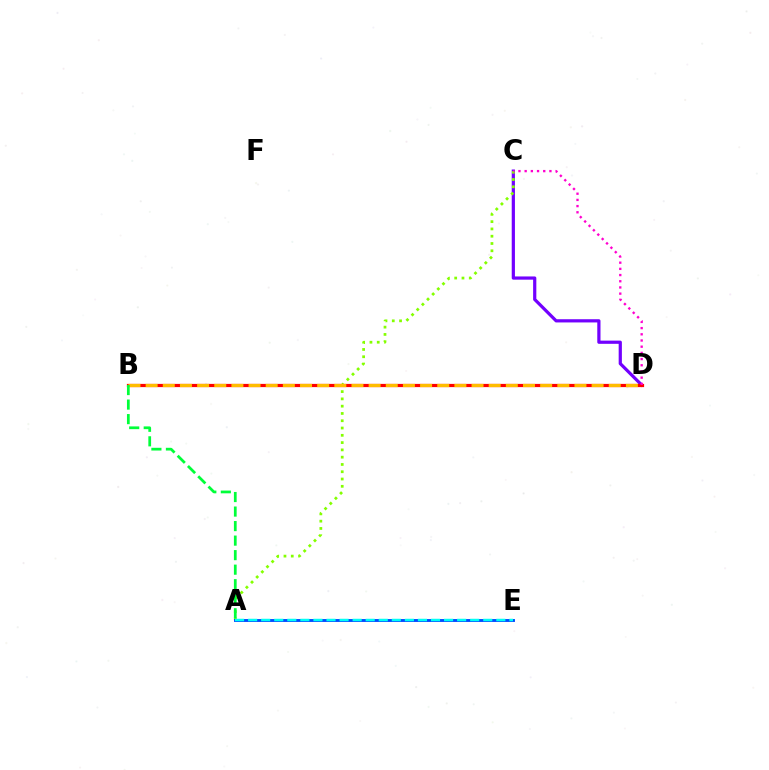{('C', 'D'): [{'color': '#7200ff', 'line_style': 'solid', 'thickness': 2.31}, {'color': '#ff00cf', 'line_style': 'dotted', 'thickness': 1.68}], ('A', 'C'): [{'color': '#84ff00', 'line_style': 'dotted', 'thickness': 1.98}], ('B', 'D'): [{'color': '#ff0000', 'line_style': 'solid', 'thickness': 2.31}, {'color': '#ffbd00', 'line_style': 'dashed', 'thickness': 2.33}], ('A', 'E'): [{'color': '#004bff', 'line_style': 'solid', 'thickness': 2.08}, {'color': '#00fff6', 'line_style': 'dashed', 'thickness': 1.77}], ('A', 'B'): [{'color': '#00ff39', 'line_style': 'dashed', 'thickness': 1.97}]}